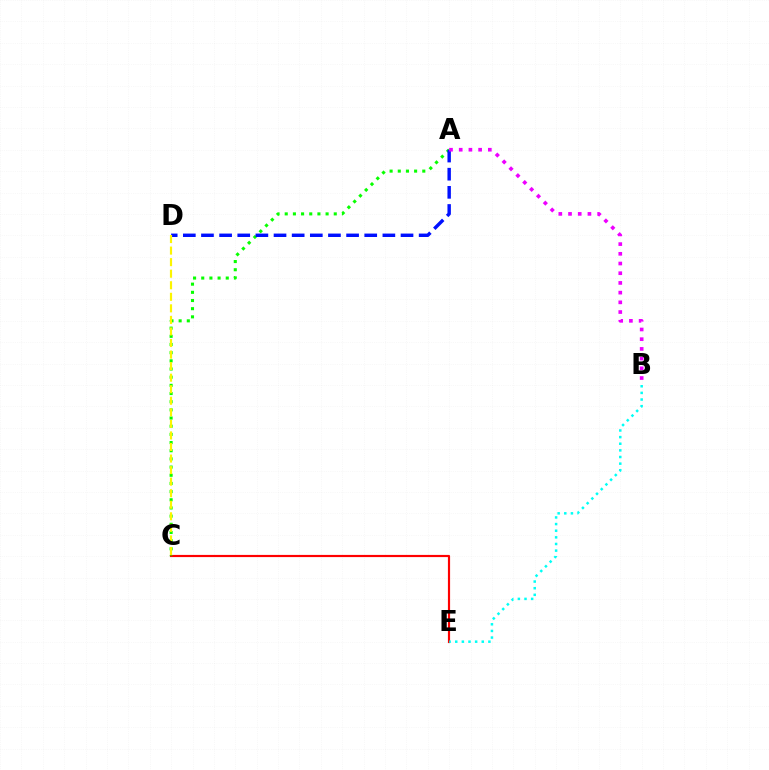{('C', 'E'): [{'color': '#ff0000', 'line_style': 'solid', 'thickness': 1.57}], ('A', 'C'): [{'color': '#08ff00', 'line_style': 'dotted', 'thickness': 2.22}], ('A', 'D'): [{'color': '#0010ff', 'line_style': 'dashed', 'thickness': 2.46}], ('A', 'B'): [{'color': '#ee00ff', 'line_style': 'dotted', 'thickness': 2.64}], ('C', 'D'): [{'color': '#fcf500', 'line_style': 'dashed', 'thickness': 1.57}], ('B', 'E'): [{'color': '#00fff6', 'line_style': 'dotted', 'thickness': 1.8}]}